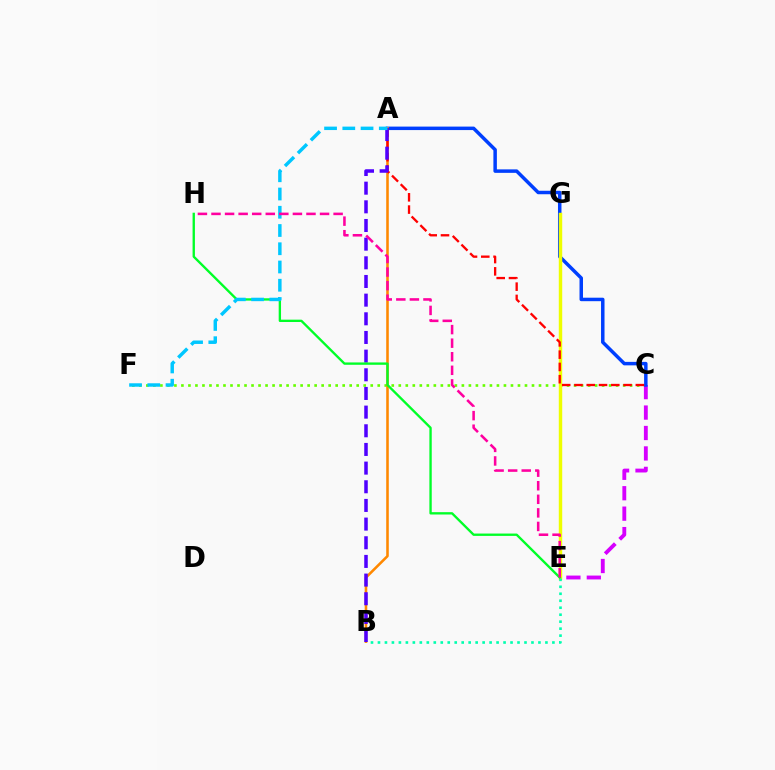{('C', 'F'): [{'color': '#66ff00', 'line_style': 'dotted', 'thickness': 1.91}], ('C', 'E'): [{'color': '#d600ff', 'line_style': 'dashed', 'thickness': 2.78}], ('A', 'C'): [{'color': '#003fff', 'line_style': 'solid', 'thickness': 2.51}, {'color': '#ff0000', 'line_style': 'dashed', 'thickness': 1.67}], ('E', 'G'): [{'color': '#eeff00', 'line_style': 'solid', 'thickness': 2.47}], ('A', 'B'): [{'color': '#ff8800', 'line_style': 'solid', 'thickness': 1.85}, {'color': '#4f00ff', 'line_style': 'dashed', 'thickness': 2.54}], ('B', 'E'): [{'color': '#00ffaf', 'line_style': 'dotted', 'thickness': 1.9}], ('E', 'H'): [{'color': '#00ff27', 'line_style': 'solid', 'thickness': 1.69}, {'color': '#ff00a0', 'line_style': 'dashed', 'thickness': 1.84}], ('A', 'F'): [{'color': '#00c7ff', 'line_style': 'dashed', 'thickness': 2.48}]}